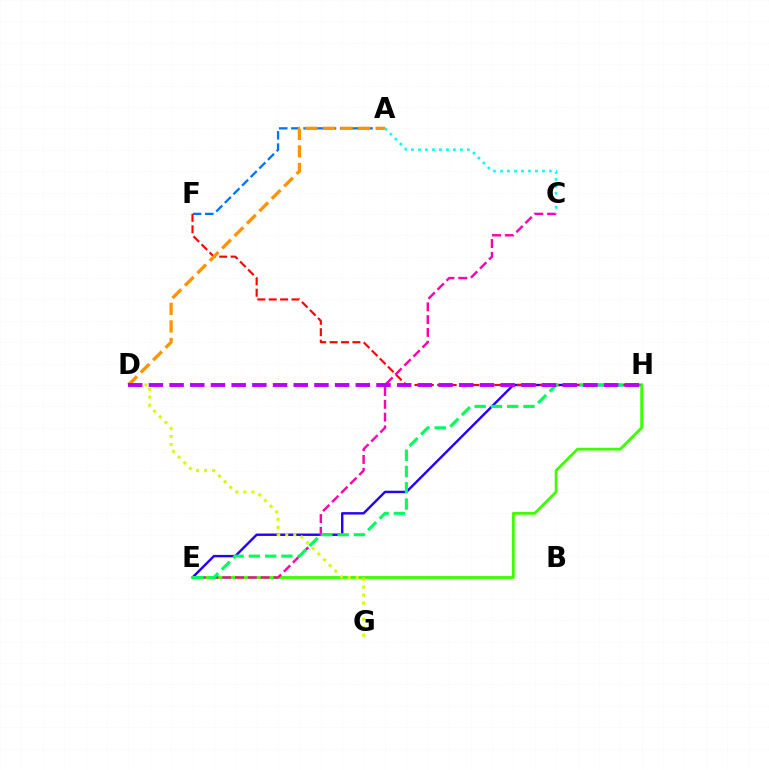{('E', 'H'): [{'color': '#2500ff', 'line_style': 'solid', 'thickness': 1.74}, {'color': '#3dff00', 'line_style': 'solid', 'thickness': 2.02}, {'color': '#00ff5c', 'line_style': 'dashed', 'thickness': 2.21}], ('A', 'F'): [{'color': '#0074ff', 'line_style': 'dashed', 'thickness': 1.66}], ('F', 'H'): [{'color': '#ff0000', 'line_style': 'dashed', 'thickness': 1.55}], ('A', 'D'): [{'color': '#ff9400', 'line_style': 'dashed', 'thickness': 2.38}], ('C', 'E'): [{'color': '#ff00ac', 'line_style': 'dashed', 'thickness': 1.74}], ('A', 'C'): [{'color': '#00fff6', 'line_style': 'dotted', 'thickness': 1.9}], ('D', 'G'): [{'color': '#d1ff00', 'line_style': 'dotted', 'thickness': 2.18}], ('D', 'H'): [{'color': '#b900ff', 'line_style': 'dashed', 'thickness': 2.81}]}